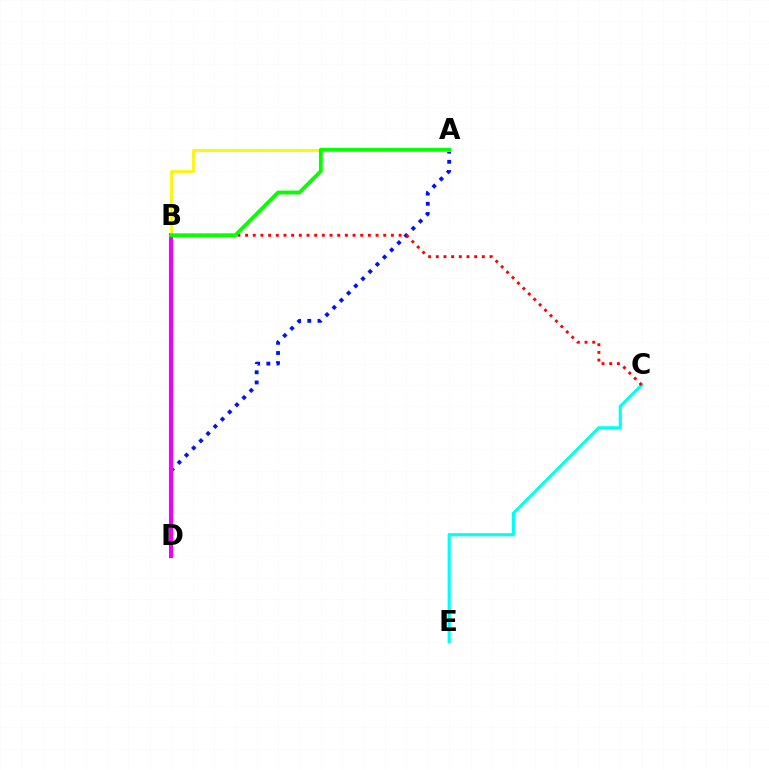{('A', 'D'): [{'color': '#0010ff', 'line_style': 'dotted', 'thickness': 2.76}], ('B', 'D'): [{'color': '#ee00ff', 'line_style': 'solid', 'thickness': 2.94}], ('C', 'E'): [{'color': '#00fff6', 'line_style': 'solid', 'thickness': 2.27}], ('A', 'B'): [{'color': '#fcf500', 'line_style': 'solid', 'thickness': 1.96}, {'color': '#08ff00', 'line_style': 'solid', 'thickness': 2.76}], ('B', 'C'): [{'color': '#ff0000', 'line_style': 'dotted', 'thickness': 2.09}]}